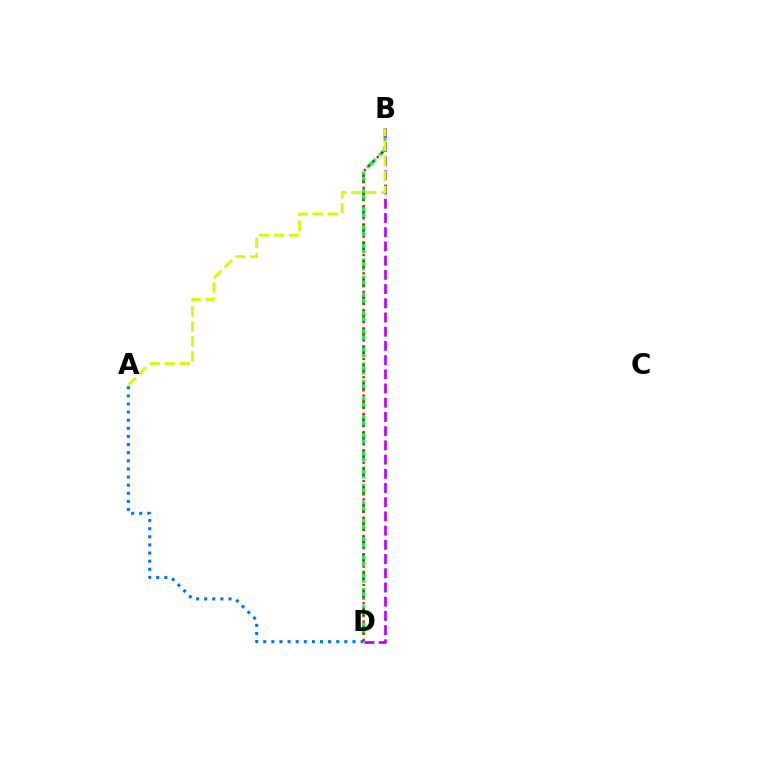{('B', 'D'): [{'color': '#00ff5c', 'line_style': 'dashed', 'thickness': 2.36}, {'color': '#ff0000', 'line_style': 'dotted', 'thickness': 1.66}, {'color': '#b900ff', 'line_style': 'dashed', 'thickness': 1.93}], ('A', 'B'): [{'color': '#d1ff00', 'line_style': 'dashed', 'thickness': 2.04}], ('A', 'D'): [{'color': '#0074ff', 'line_style': 'dotted', 'thickness': 2.21}]}